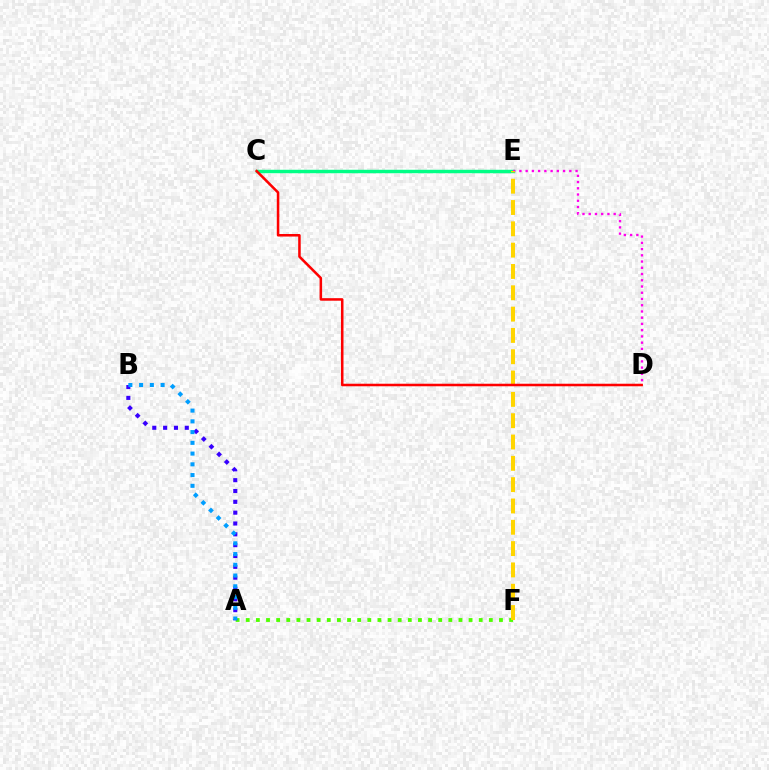{('C', 'E'): [{'color': '#00ff86', 'line_style': 'solid', 'thickness': 2.49}], ('A', 'F'): [{'color': '#4fff00', 'line_style': 'dotted', 'thickness': 2.75}], ('D', 'E'): [{'color': '#ff00ed', 'line_style': 'dotted', 'thickness': 1.7}], ('E', 'F'): [{'color': '#ffd500', 'line_style': 'dashed', 'thickness': 2.9}], ('C', 'D'): [{'color': '#ff0000', 'line_style': 'solid', 'thickness': 1.83}], ('A', 'B'): [{'color': '#3700ff', 'line_style': 'dotted', 'thickness': 2.94}, {'color': '#009eff', 'line_style': 'dotted', 'thickness': 2.92}]}